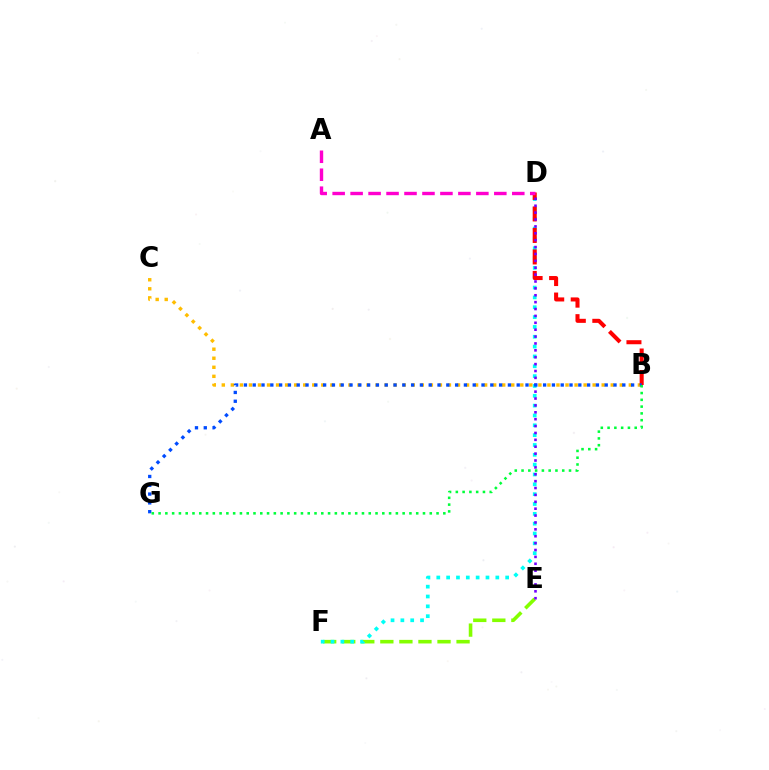{('E', 'F'): [{'color': '#84ff00', 'line_style': 'dashed', 'thickness': 2.59}], ('B', 'C'): [{'color': '#ffbd00', 'line_style': 'dotted', 'thickness': 2.46}], ('D', 'F'): [{'color': '#00fff6', 'line_style': 'dotted', 'thickness': 2.67}], ('B', 'D'): [{'color': '#ff0000', 'line_style': 'dashed', 'thickness': 2.92}], ('D', 'E'): [{'color': '#7200ff', 'line_style': 'dotted', 'thickness': 1.87}], ('B', 'G'): [{'color': '#004bff', 'line_style': 'dotted', 'thickness': 2.39}, {'color': '#00ff39', 'line_style': 'dotted', 'thickness': 1.84}], ('A', 'D'): [{'color': '#ff00cf', 'line_style': 'dashed', 'thickness': 2.44}]}